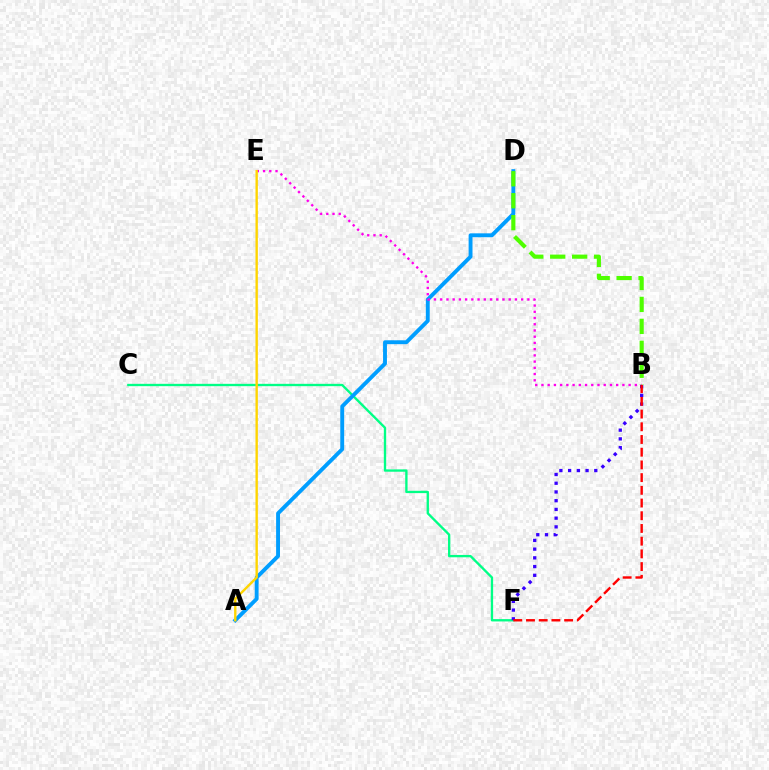{('C', 'F'): [{'color': '#00ff86', 'line_style': 'solid', 'thickness': 1.69}], ('A', 'D'): [{'color': '#009eff', 'line_style': 'solid', 'thickness': 2.8}], ('B', 'D'): [{'color': '#4fff00', 'line_style': 'dashed', 'thickness': 2.98}], ('B', 'E'): [{'color': '#ff00ed', 'line_style': 'dotted', 'thickness': 1.69}], ('A', 'E'): [{'color': '#ffd500', 'line_style': 'solid', 'thickness': 1.71}], ('B', 'F'): [{'color': '#3700ff', 'line_style': 'dotted', 'thickness': 2.37}, {'color': '#ff0000', 'line_style': 'dashed', 'thickness': 1.73}]}